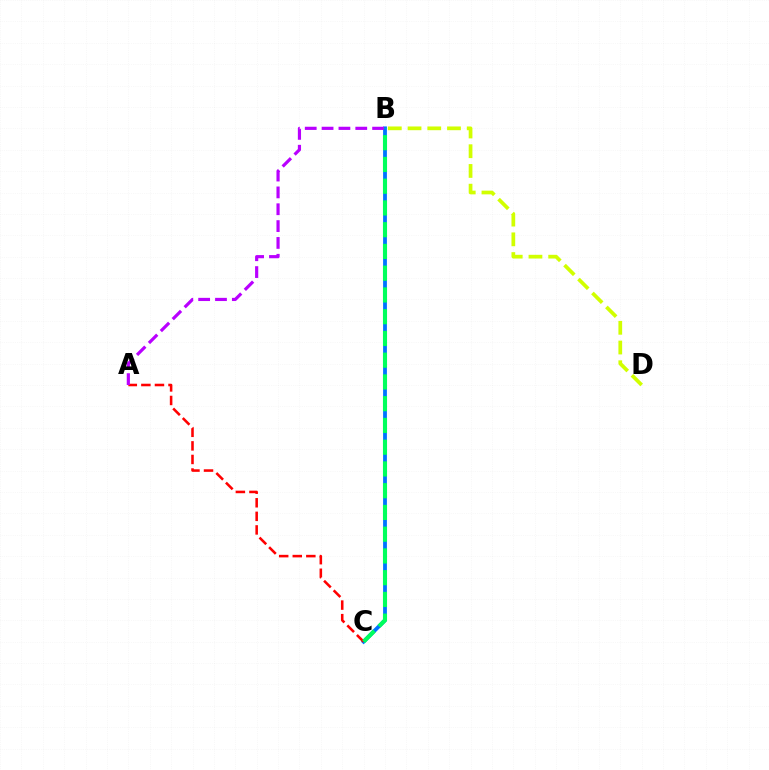{('B', 'C'): [{'color': '#0074ff', 'line_style': 'solid', 'thickness': 2.74}, {'color': '#00ff5c', 'line_style': 'dashed', 'thickness': 2.95}], ('A', 'C'): [{'color': '#ff0000', 'line_style': 'dashed', 'thickness': 1.84}], ('A', 'B'): [{'color': '#b900ff', 'line_style': 'dashed', 'thickness': 2.29}], ('B', 'D'): [{'color': '#d1ff00', 'line_style': 'dashed', 'thickness': 2.68}]}